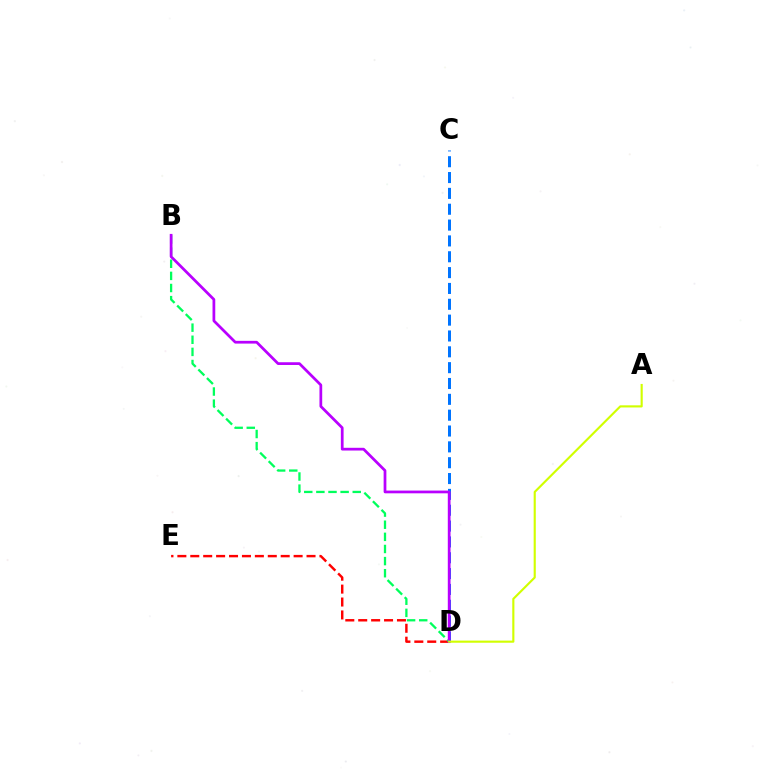{('D', 'E'): [{'color': '#ff0000', 'line_style': 'dashed', 'thickness': 1.75}], ('C', 'D'): [{'color': '#0074ff', 'line_style': 'dashed', 'thickness': 2.15}], ('B', 'D'): [{'color': '#00ff5c', 'line_style': 'dashed', 'thickness': 1.65}, {'color': '#b900ff', 'line_style': 'solid', 'thickness': 1.97}], ('A', 'D'): [{'color': '#d1ff00', 'line_style': 'solid', 'thickness': 1.54}]}